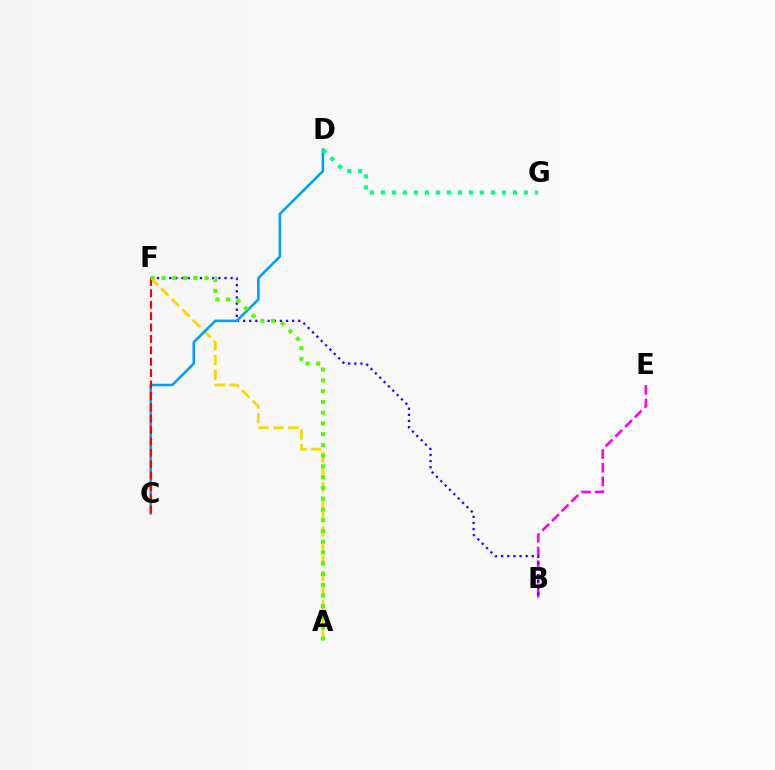{('B', 'E'): [{'color': '#ff00ed', 'line_style': 'dashed', 'thickness': 1.86}], ('A', 'F'): [{'color': '#ffd500', 'line_style': 'dashed', 'thickness': 2.01}, {'color': '#4fff00', 'line_style': 'dotted', 'thickness': 2.92}], ('B', 'F'): [{'color': '#3700ff', 'line_style': 'dotted', 'thickness': 1.67}], ('C', 'D'): [{'color': '#009eff', 'line_style': 'solid', 'thickness': 1.84}], ('C', 'F'): [{'color': '#ff0000', 'line_style': 'dashed', 'thickness': 1.55}], ('D', 'G'): [{'color': '#00ff86', 'line_style': 'dotted', 'thickness': 2.99}]}